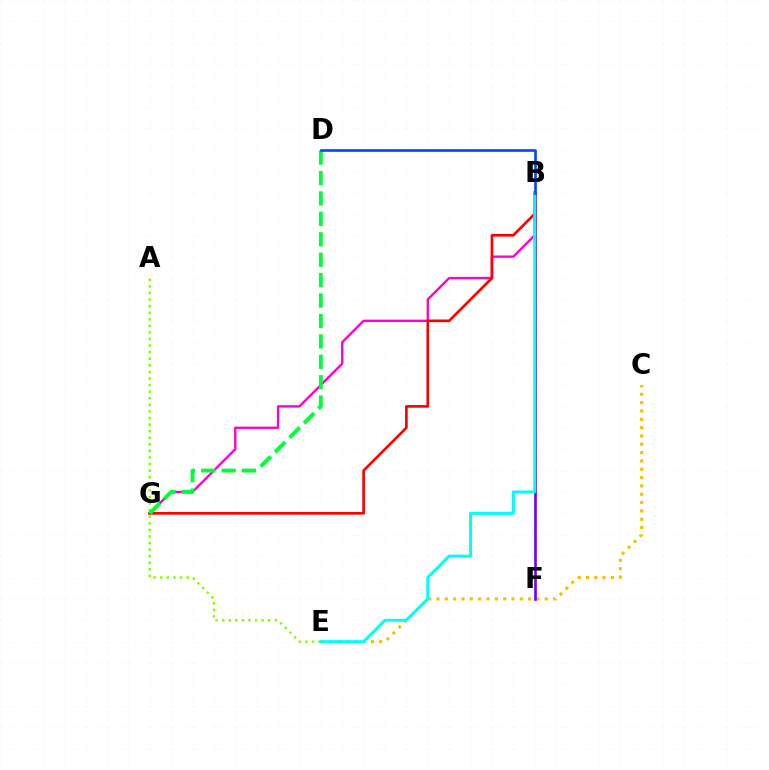{('B', 'G'): [{'color': '#ff00cf', 'line_style': 'solid', 'thickness': 1.71}, {'color': '#ff0000', 'line_style': 'solid', 'thickness': 1.92}], ('C', 'E'): [{'color': '#ffbd00', 'line_style': 'dotted', 'thickness': 2.26}], ('B', 'F'): [{'color': '#7200ff', 'line_style': 'solid', 'thickness': 1.91}], ('A', 'E'): [{'color': '#84ff00', 'line_style': 'dotted', 'thickness': 1.79}], ('D', 'G'): [{'color': '#00ff39', 'line_style': 'dashed', 'thickness': 2.77}], ('B', 'E'): [{'color': '#00fff6', 'line_style': 'solid', 'thickness': 2.14}], ('B', 'D'): [{'color': '#004bff', 'line_style': 'solid', 'thickness': 1.92}]}